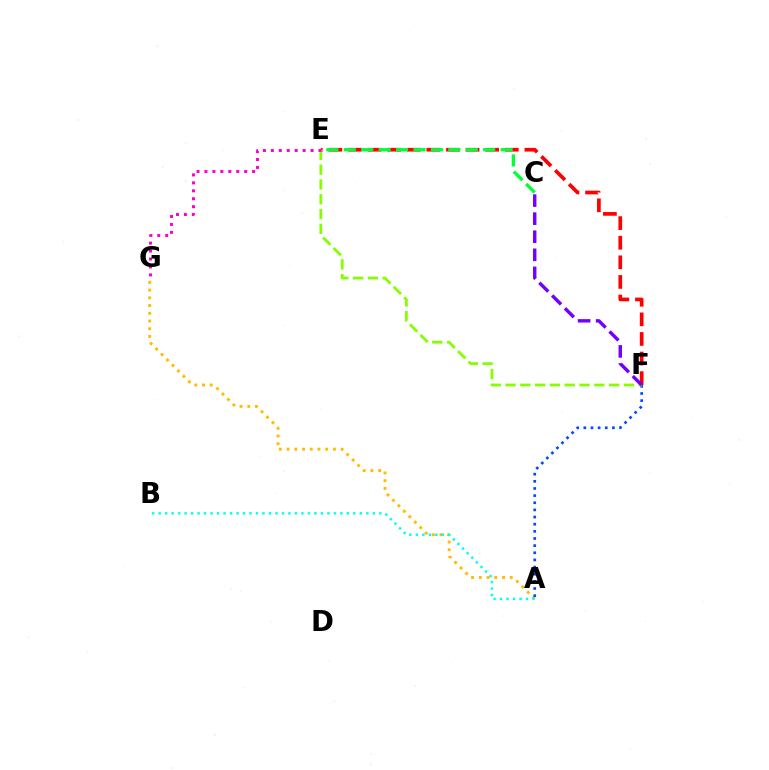{('A', 'G'): [{'color': '#ffbd00', 'line_style': 'dotted', 'thickness': 2.1}], ('E', 'F'): [{'color': '#ff0000', 'line_style': 'dashed', 'thickness': 2.66}, {'color': '#84ff00', 'line_style': 'dashed', 'thickness': 2.01}], ('C', 'E'): [{'color': '#00ff39', 'line_style': 'dashed', 'thickness': 2.37}], ('A', 'B'): [{'color': '#00fff6', 'line_style': 'dotted', 'thickness': 1.76}], ('A', 'F'): [{'color': '#004bff', 'line_style': 'dotted', 'thickness': 1.94}], ('E', 'G'): [{'color': '#ff00cf', 'line_style': 'dotted', 'thickness': 2.16}], ('C', 'F'): [{'color': '#7200ff', 'line_style': 'dashed', 'thickness': 2.46}]}